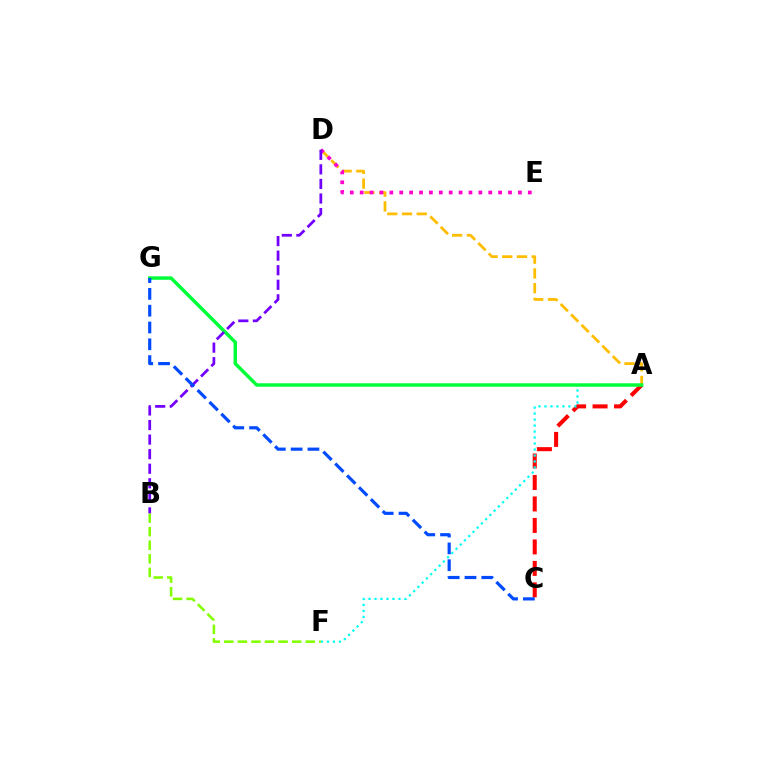{('A', 'D'): [{'color': '#ffbd00', 'line_style': 'dashed', 'thickness': 2.0}], ('A', 'C'): [{'color': '#ff0000', 'line_style': 'dashed', 'thickness': 2.92}], ('A', 'F'): [{'color': '#00fff6', 'line_style': 'dotted', 'thickness': 1.63}], ('D', 'E'): [{'color': '#ff00cf', 'line_style': 'dotted', 'thickness': 2.69}], ('A', 'G'): [{'color': '#00ff39', 'line_style': 'solid', 'thickness': 2.49}], ('B', 'F'): [{'color': '#84ff00', 'line_style': 'dashed', 'thickness': 1.84}], ('B', 'D'): [{'color': '#7200ff', 'line_style': 'dashed', 'thickness': 1.98}], ('C', 'G'): [{'color': '#004bff', 'line_style': 'dashed', 'thickness': 2.28}]}